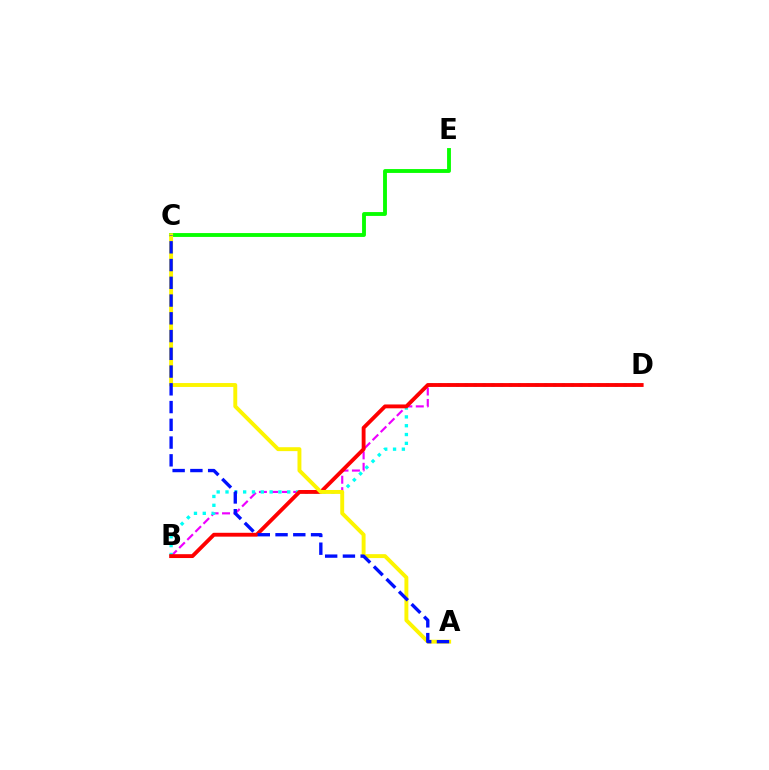{('B', 'D'): [{'color': '#ee00ff', 'line_style': 'dashed', 'thickness': 1.55}, {'color': '#00fff6', 'line_style': 'dotted', 'thickness': 2.4}, {'color': '#ff0000', 'line_style': 'solid', 'thickness': 2.78}], ('C', 'E'): [{'color': '#08ff00', 'line_style': 'solid', 'thickness': 2.78}], ('A', 'C'): [{'color': '#fcf500', 'line_style': 'solid', 'thickness': 2.82}, {'color': '#0010ff', 'line_style': 'dashed', 'thickness': 2.41}]}